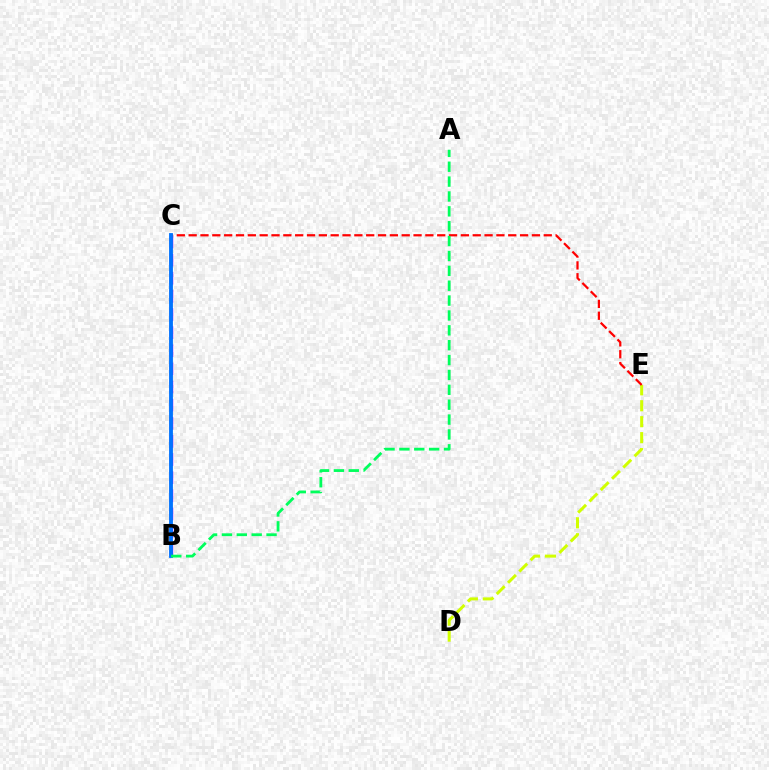{('B', 'C'): [{'color': '#b900ff', 'line_style': 'dashed', 'thickness': 2.46}, {'color': '#0074ff', 'line_style': 'solid', 'thickness': 2.76}], ('D', 'E'): [{'color': '#d1ff00', 'line_style': 'dashed', 'thickness': 2.17}], ('C', 'E'): [{'color': '#ff0000', 'line_style': 'dashed', 'thickness': 1.61}], ('A', 'B'): [{'color': '#00ff5c', 'line_style': 'dashed', 'thickness': 2.02}]}